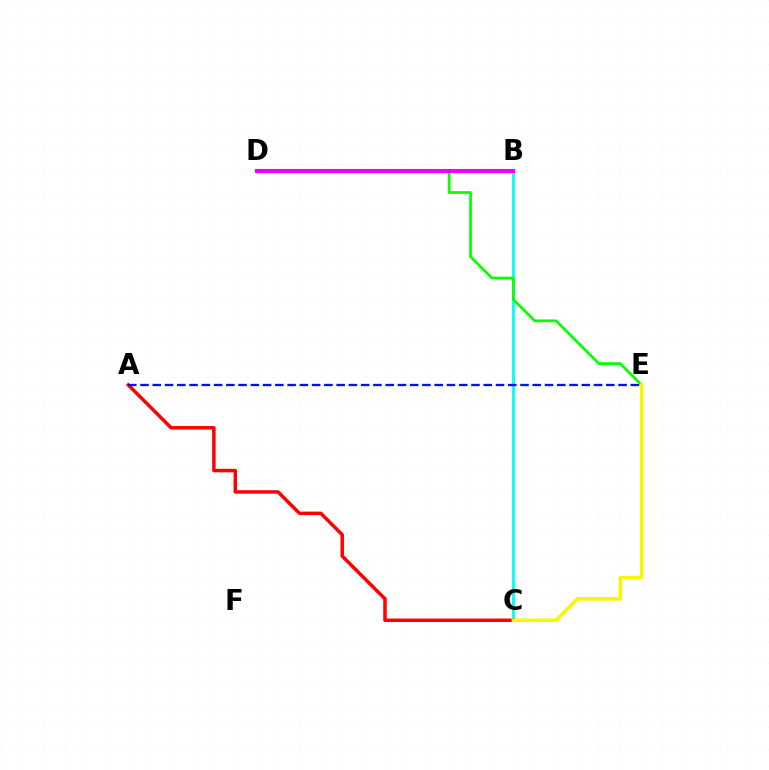{('B', 'C'): [{'color': '#00fff6', 'line_style': 'solid', 'thickness': 2.05}], ('A', 'C'): [{'color': '#ff0000', 'line_style': 'solid', 'thickness': 2.51}], ('D', 'E'): [{'color': '#08ff00', 'line_style': 'solid', 'thickness': 1.99}], ('B', 'D'): [{'color': '#ee00ff', 'line_style': 'solid', 'thickness': 2.95}], ('A', 'E'): [{'color': '#0010ff', 'line_style': 'dashed', 'thickness': 1.67}], ('C', 'E'): [{'color': '#fcf500', 'line_style': 'solid', 'thickness': 2.53}]}